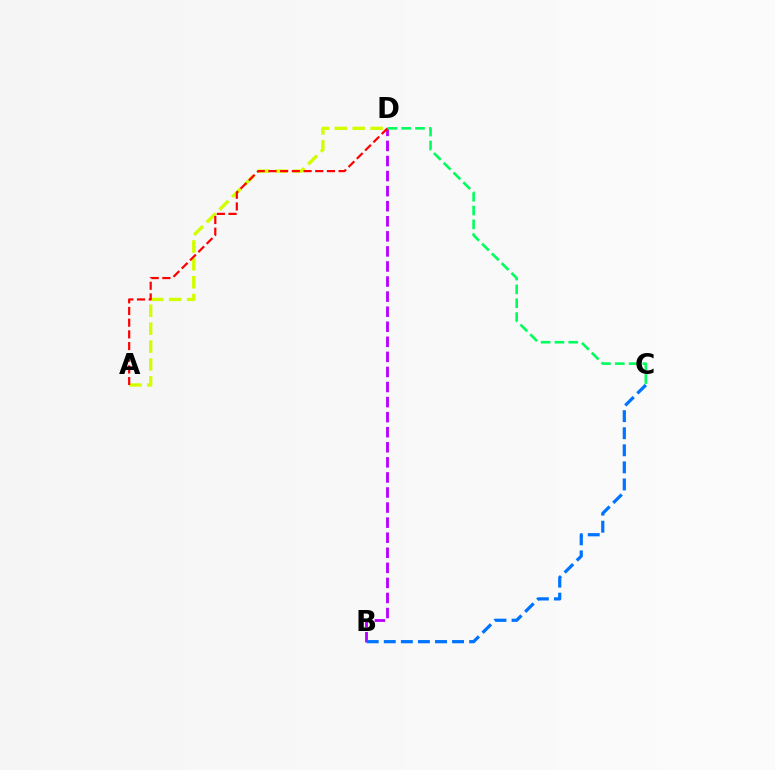{('B', 'D'): [{'color': '#b900ff', 'line_style': 'dashed', 'thickness': 2.05}], ('A', 'D'): [{'color': '#d1ff00', 'line_style': 'dashed', 'thickness': 2.43}, {'color': '#ff0000', 'line_style': 'dashed', 'thickness': 1.59}], ('B', 'C'): [{'color': '#0074ff', 'line_style': 'dashed', 'thickness': 2.32}], ('C', 'D'): [{'color': '#00ff5c', 'line_style': 'dashed', 'thickness': 1.88}]}